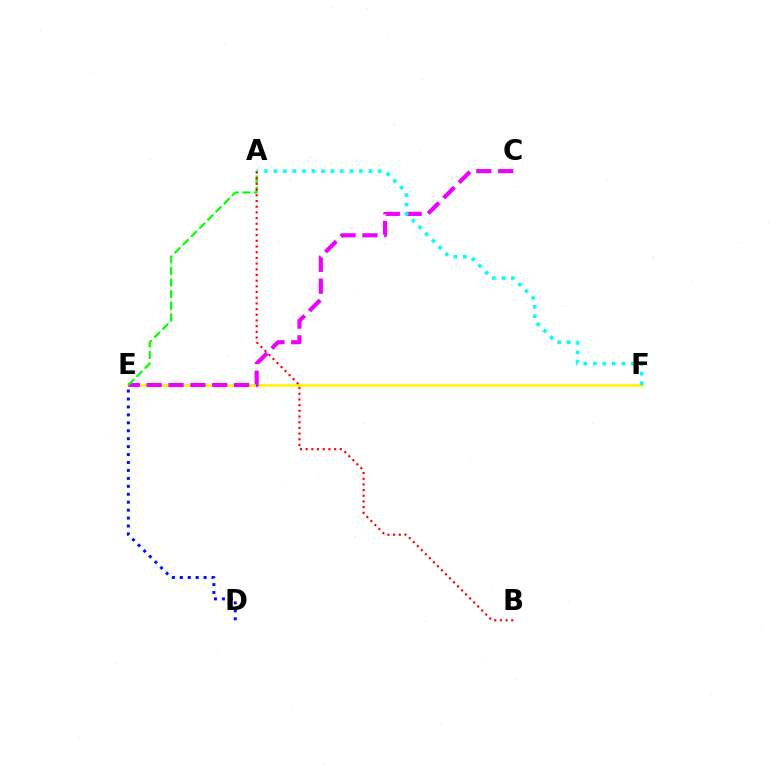{('E', 'F'): [{'color': '#fcf500', 'line_style': 'solid', 'thickness': 1.83}], ('C', 'E'): [{'color': '#ee00ff', 'line_style': 'dashed', 'thickness': 2.97}], ('A', 'F'): [{'color': '#00fff6', 'line_style': 'dotted', 'thickness': 2.58}], ('A', 'E'): [{'color': '#08ff00', 'line_style': 'dashed', 'thickness': 1.58}], ('A', 'B'): [{'color': '#ff0000', 'line_style': 'dotted', 'thickness': 1.55}], ('D', 'E'): [{'color': '#0010ff', 'line_style': 'dotted', 'thickness': 2.16}]}